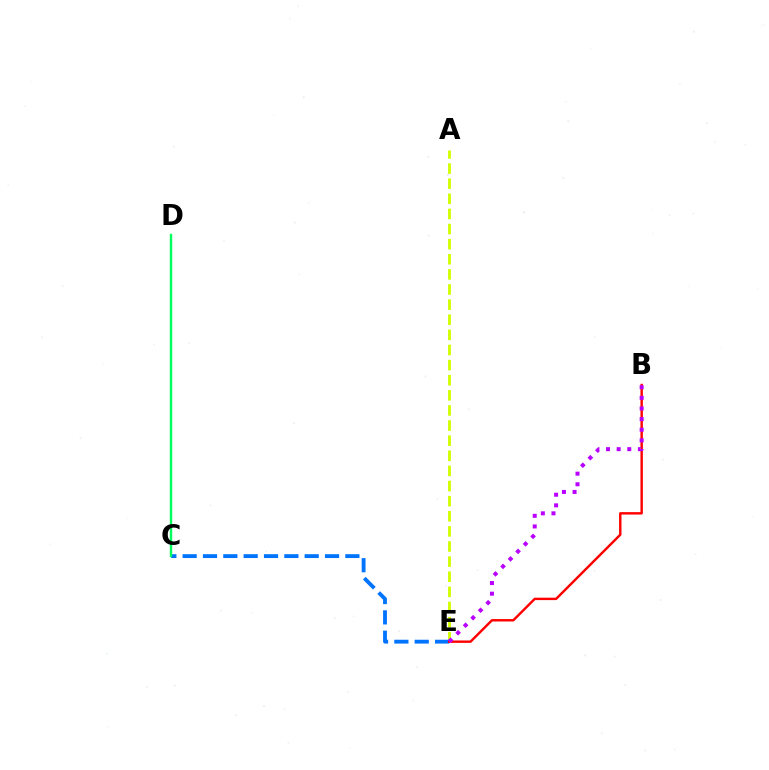{('A', 'E'): [{'color': '#d1ff00', 'line_style': 'dashed', 'thickness': 2.05}], ('C', 'E'): [{'color': '#0074ff', 'line_style': 'dashed', 'thickness': 2.76}], ('B', 'E'): [{'color': '#ff0000', 'line_style': 'solid', 'thickness': 1.74}, {'color': '#b900ff', 'line_style': 'dotted', 'thickness': 2.89}], ('C', 'D'): [{'color': '#00ff5c', 'line_style': 'solid', 'thickness': 1.72}]}